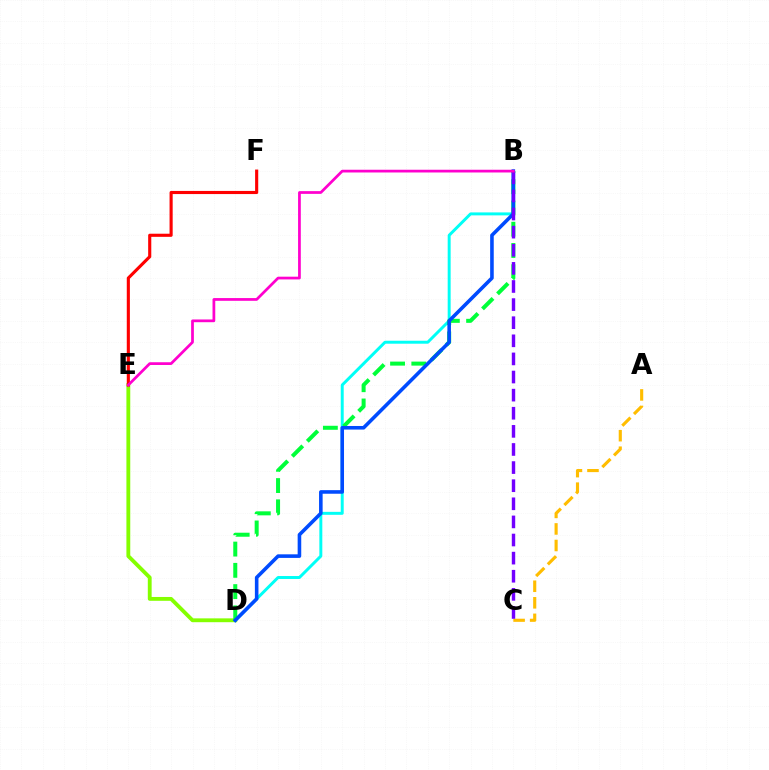{('A', 'C'): [{'color': '#ffbd00', 'line_style': 'dashed', 'thickness': 2.25}], ('D', 'E'): [{'color': '#84ff00', 'line_style': 'solid', 'thickness': 2.76}], ('B', 'D'): [{'color': '#00fff6', 'line_style': 'solid', 'thickness': 2.13}, {'color': '#00ff39', 'line_style': 'dashed', 'thickness': 2.89}, {'color': '#004bff', 'line_style': 'solid', 'thickness': 2.58}], ('E', 'F'): [{'color': '#ff0000', 'line_style': 'solid', 'thickness': 2.25}], ('B', 'C'): [{'color': '#7200ff', 'line_style': 'dashed', 'thickness': 2.46}], ('B', 'E'): [{'color': '#ff00cf', 'line_style': 'solid', 'thickness': 1.97}]}